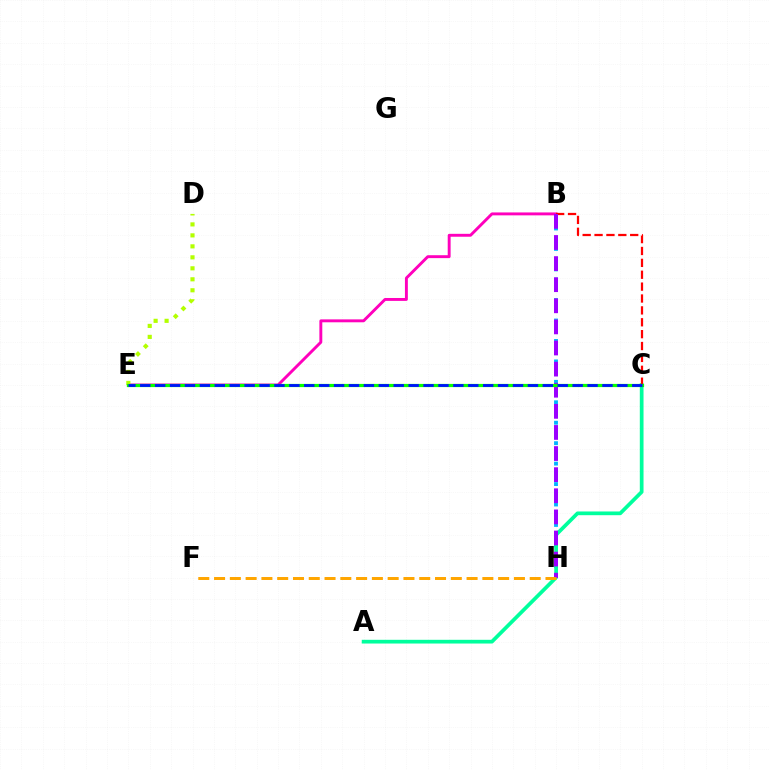{('B', 'H'): [{'color': '#00b5ff', 'line_style': 'dotted', 'thickness': 2.78}, {'color': '#9b00ff', 'line_style': 'dashed', 'thickness': 2.87}], ('B', 'E'): [{'color': '#ff00bd', 'line_style': 'solid', 'thickness': 2.1}], ('A', 'C'): [{'color': '#00ff9d', 'line_style': 'solid', 'thickness': 2.68}], ('B', 'C'): [{'color': '#ff0000', 'line_style': 'dashed', 'thickness': 1.61}], ('D', 'E'): [{'color': '#b3ff00', 'line_style': 'dotted', 'thickness': 2.98}], ('C', 'E'): [{'color': '#08ff00', 'line_style': 'solid', 'thickness': 2.31}, {'color': '#0010ff', 'line_style': 'dashed', 'thickness': 2.03}], ('F', 'H'): [{'color': '#ffa500', 'line_style': 'dashed', 'thickness': 2.14}]}